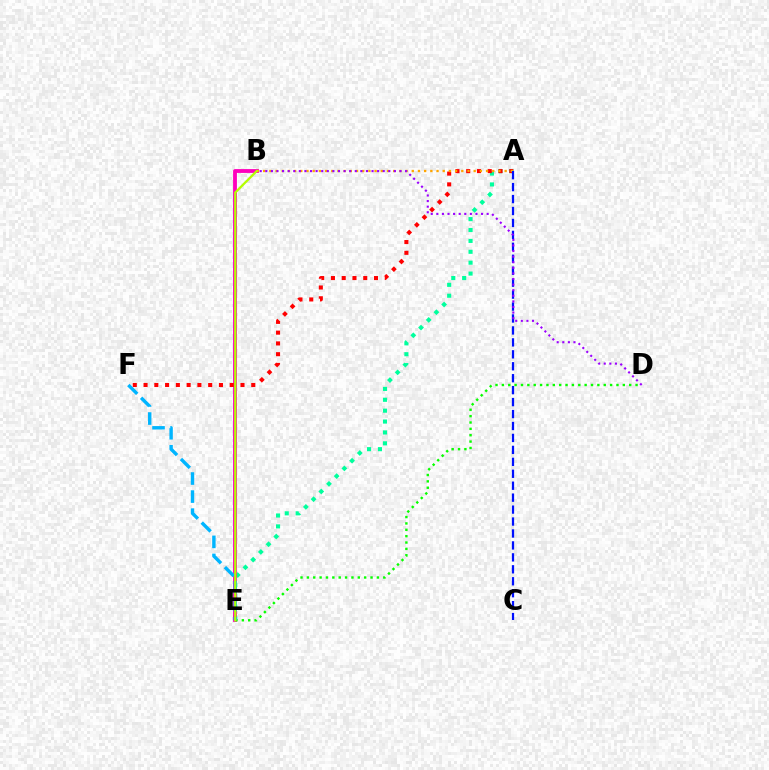{('A', 'E'): [{'color': '#00ff9d', 'line_style': 'dotted', 'thickness': 2.96}], ('B', 'E'): [{'color': '#ff00bd', 'line_style': 'solid', 'thickness': 2.76}, {'color': '#b3ff00', 'line_style': 'solid', 'thickness': 1.61}], ('A', 'F'): [{'color': '#ff0000', 'line_style': 'dotted', 'thickness': 2.93}], ('A', 'B'): [{'color': '#ffa500', 'line_style': 'dotted', 'thickness': 1.68}], ('D', 'E'): [{'color': '#08ff00', 'line_style': 'dotted', 'thickness': 1.73}], ('A', 'C'): [{'color': '#0010ff', 'line_style': 'dashed', 'thickness': 1.62}], ('E', 'F'): [{'color': '#00b5ff', 'line_style': 'dashed', 'thickness': 2.45}], ('B', 'D'): [{'color': '#9b00ff', 'line_style': 'dotted', 'thickness': 1.52}]}